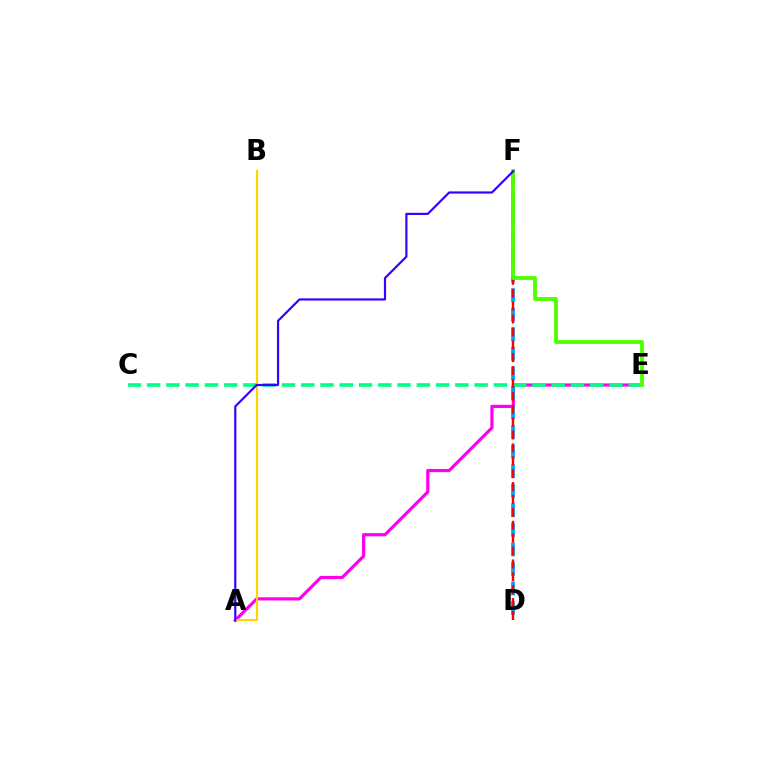{('A', 'E'): [{'color': '#ff00ed', 'line_style': 'solid', 'thickness': 2.29}], ('D', 'F'): [{'color': '#009eff', 'line_style': 'dashed', 'thickness': 2.66}, {'color': '#ff0000', 'line_style': 'dashed', 'thickness': 1.75}], ('A', 'B'): [{'color': '#ffd500', 'line_style': 'solid', 'thickness': 1.53}], ('C', 'E'): [{'color': '#00ff86', 'line_style': 'dashed', 'thickness': 2.62}], ('E', 'F'): [{'color': '#4fff00', 'line_style': 'solid', 'thickness': 2.76}], ('A', 'F'): [{'color': '#3700ff', 'line_style': 'solid', 'thickness': 1.57}]}